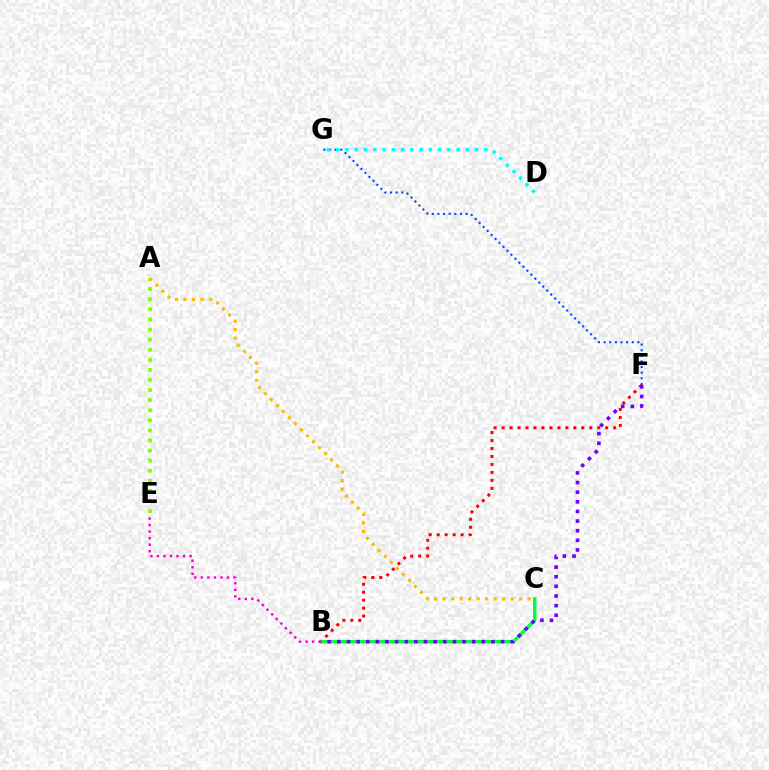{('F', 'G'): [{'color': '#004bff', 'line_style': 'dotted', 'thickness': 1.53}], ('B', 'F'): [{'color': '#ff0000', 'line_style': 'dotted', 'thickness': 2.16}, {'color': '#7200ff', 'line_style': 'dotted', 'thickness': 2.62}], ('B', 'C'): [{'color': '#00ff39', 'line_style': 'solid', 'thickness': 2.45}], ('D', 'G'): [{'color': '#00fff6', 'line_style': 'dotted', 'thickness': 2.52}], ('B', 'E'): [{'color': '#ff00cf', 'line_style': 'dotted', 'thickness': 1.78}], ('A', 'E'): [{'color': '#84ff00', 'line_style': 'dotted', 'thickness': 2.74}], ('A', 'C'): [{'color': '#ffbd00', 'line_style': 'dotted', 'thickness': 2.31}]}